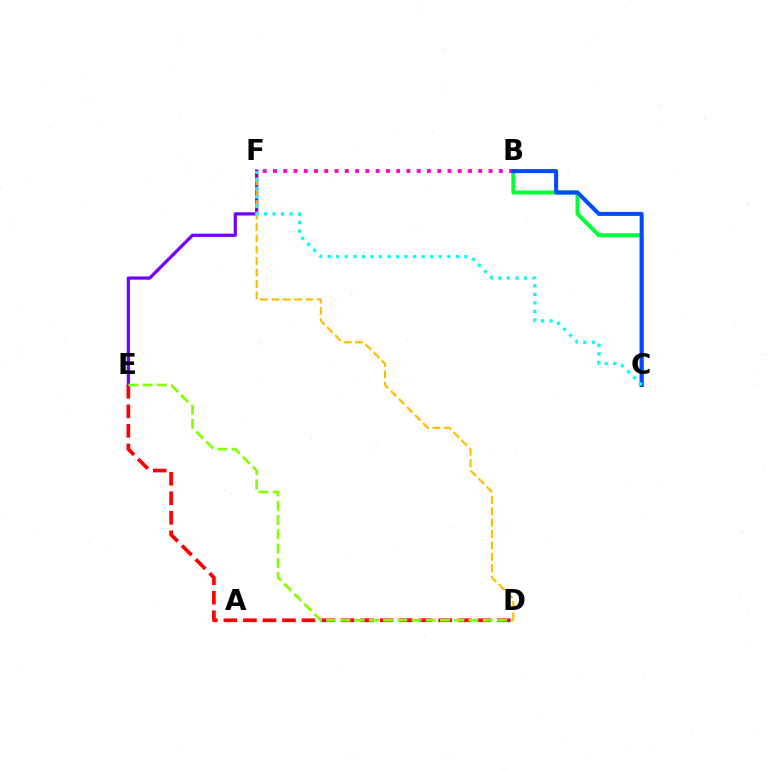{('D', 'E'): [{'color': '#ff0000', 'line_style': 'dashed', 'thickness': 2.65}, {'color': '#84ff00', 'line_style': 'dashed', 'thickness': 1.94}], ('B', 'C'): [{'color': '#00ff39', 'line_style': 'solid', 'thickness': 2.87}, {'color': '#004bff', 'line_style': 'solid', 'thickness': 2.91}], ('E', 'F'): [{'color': '#7200ff', 'line_style': 'solid', 'thickness': 2.32}], ('B', 'F'): [{'color': '#ff00cf', 'line_style': 'dotted', 'thickness': 2.79}], ('D', 'F'): [{'color': '#ffbd00', 'line_style': 'dashed', 'thickness': 1.55}], ('C', 'F'): [{'color': '#00fff6', 'line_style': 'dotted', 'thickness': 2.32}]}